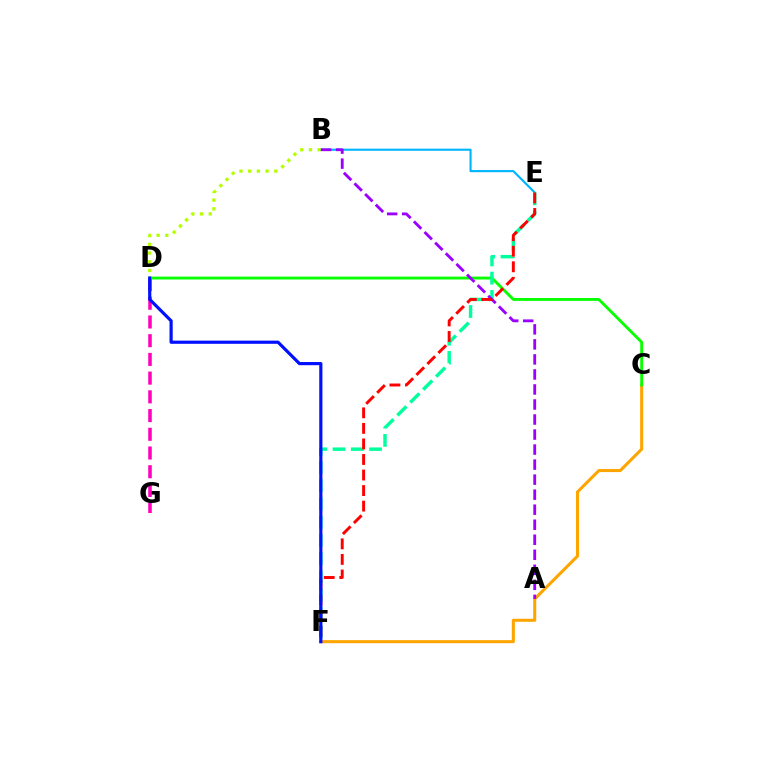{('D', 'G'): [{'color': '#ff00bd', 'line_style': 'dashed', 'thickness': 2.54}], ('B', 'E'): [{'color': '#00b5ff', 'line_style': 'solid', 'thickness': 1.53}], ('C', 'F'): [{'color': '#ffa500', 'line_style': 'solid', 'thickness': 2.2}], ('C', 'D'): [{'color': '#08ff00', 'line_style': 'solid', 'thickness': 2.07}], ('B', 'D'): [{'color': '#b3ff00', 'line_style': 'dotted', 'thickness': 2.37}], ('E', 'F'): [{'color': '#00ff9d', 'line_style': 'dashed', 'thickness': 2.48}, {'color': '#ff0000', 'line_style': 'dashed', 'thickness': 2.11}], ('A', 'B'): [{'color': '#9b00ff', 'line_style': 'dashed', 'thickness': 2.04}], ('D', 'F'): [{'color': '#0010ff', 'line_style': 'solid', 'thickness': 2.29}]}